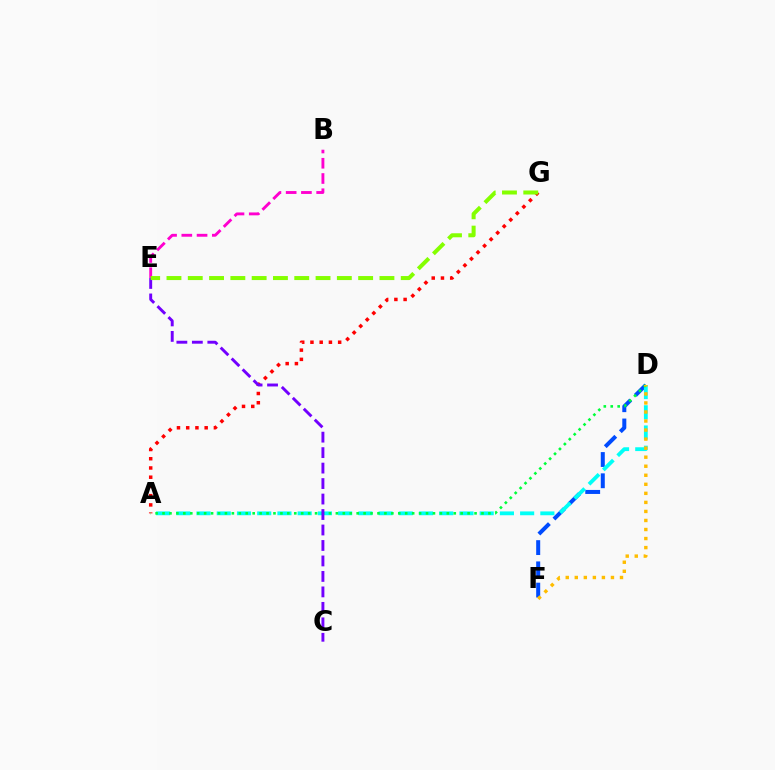{('B', 'E'): [{'color': '#ff00cf', 'line_style': 'dashed', 'thickness': 2.07}], ('A', 'G'): [{'color': '#ff0000', 'line_style': 'dotted', 'thickness': 2.51}], ('D', 'F'): [{'color': '#004bff', 'line_style': 'dashed', 'thickness': 2.89}, {'color': '#ffbd00', 'line_style': 'dotted', 'thickness': 2.46}], ('A', 'D'): [{'color': '#00fff6', 'line_style': 'dashed', 'thickness': 2.75}, {'color': '#00ff39', 'line_style': 'dotted', 'thickness': 1.88}], ('C', 'E'): [{'color': '#7200ff', 'line_style': 'dashed', 'thickness': 2.1}], ('E', 'G'): [{'color': '#84ff00', 'line_style': 'dashed', 'thickness': 2.89}]}